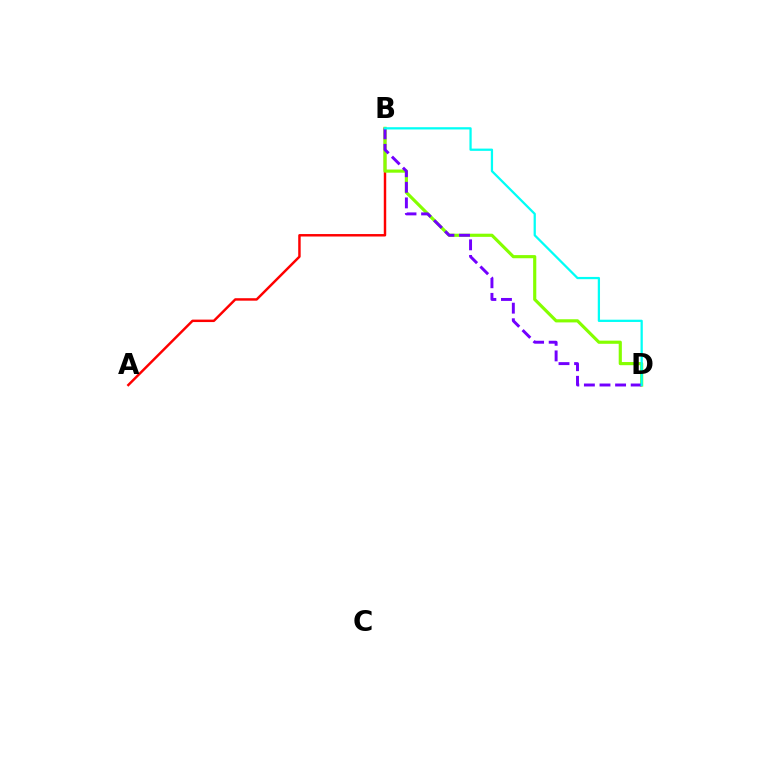{('A', 'B'): [{'color': '#ff0000', 'line_style': 'solid', 'thickness': 1.77}], ('B', 'D'): [{'color': '#84ff00', 'line_style': 'solid', 'thickness': 2.27}, {'color': '#7200ff', 'line_style': 'dashed', 'thickness': 2.12}, {'color': '#00fff6', 'line_style': 'solid', 'thickness': 1.62}]}